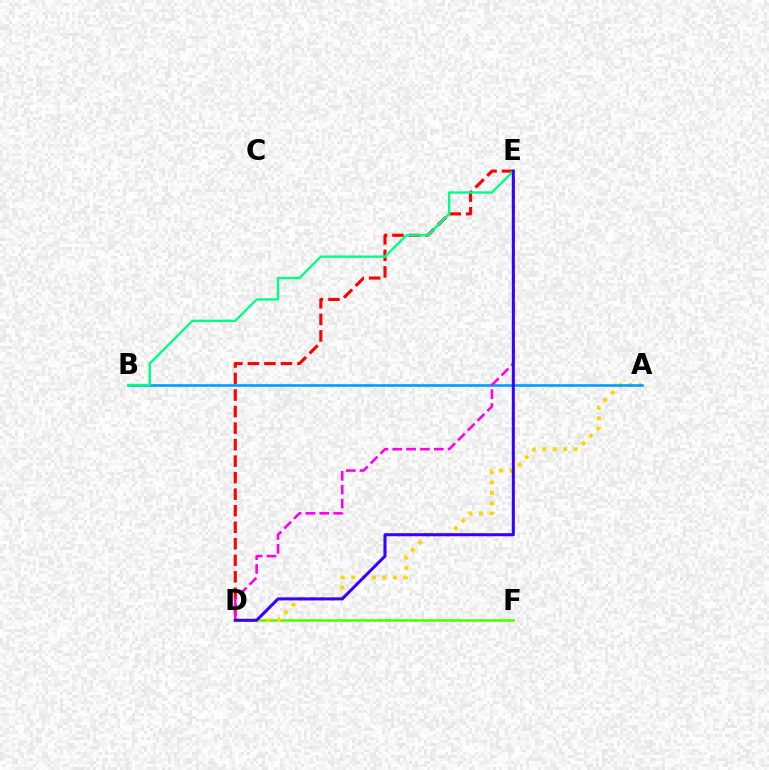{('D', 'F'): [{'color': '#4fff00', 'line_style': 'solid', 'thickness': 1.85}], ('D', 'E'): [{'color': '#ff0000', 'line_style': 'dashed', 'thickness': 2.24}, {'color': '#ff00ed', 'line_style': 'dashed', 'thickness': 1.88}, {'color': '#3700ff', 'line_style': 'solid', 'thickness': 2.18}], ('A', 'D'): [{'color': '#ffd500', 'line_style': 'dotted', 'thickness': 2.84}], ('A', 'B'): [{'color': '#009eff', 'line_style': 'solid', 'thickness': 1.89}], ('B', 'E'): [{'color': '#00ff86', 'line_style': 'solid', 'thickness': 1.72}]}